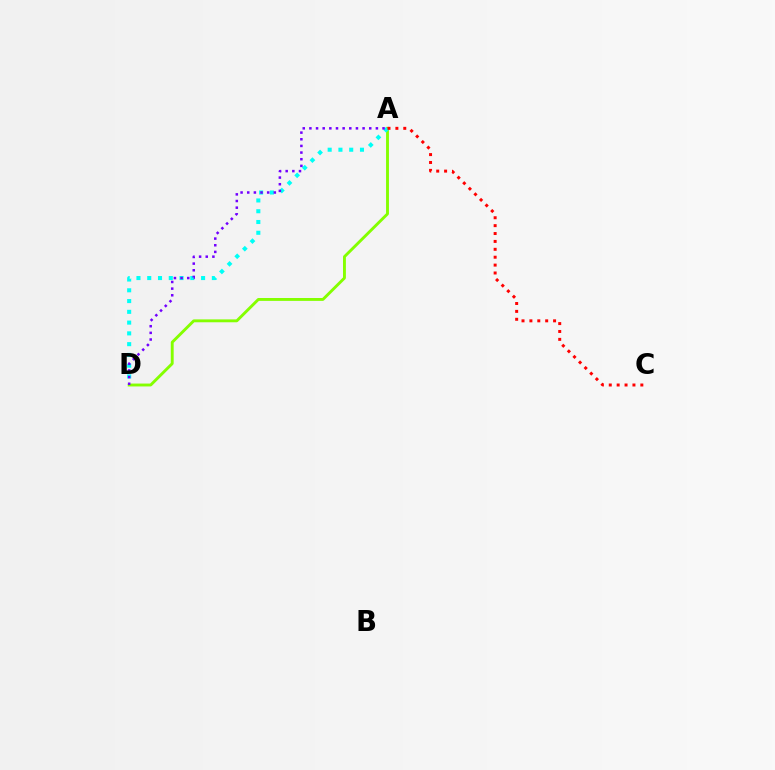{('A', 'D'): [{'color': '#84ff00', 'line_style': 'solid', 'thickness': 2.07}, {'color': '#00fff6', 'line_style': 'dotted', 'thickness': 2.93}, {'color': '#7200ff', 'line_style': 'dotted', 'thickness': 1.81}], ('A', 'C'): [{'color': '#ff0000', 'line_style': 'dotted', 'thickness': 2.14}]}